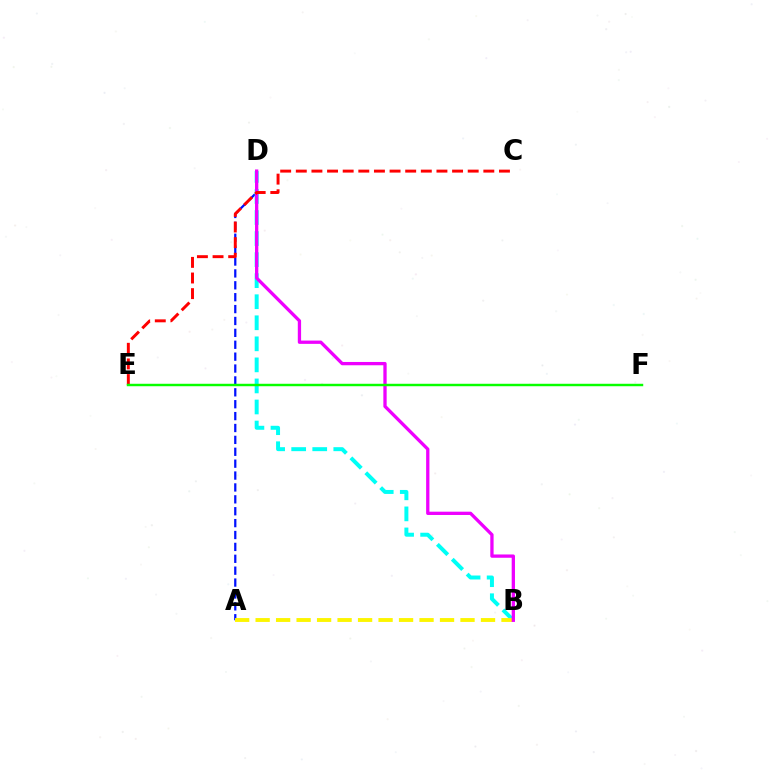{('A', 'D'): [{'color': '#0010ff', 'line_style': 'dashed', 'thickness': 1.62}], ('B', 'D'): [{'color': '#00fff6', 'line_style': 'dashed', 'thickness': 2.86}, {'color': '#ee00ff', 'line_style': 'solid', 'thickness': 2.37}], ('A', 'B'): [{'color': '#fcf500', 'line_style': 'dashed', 'thickness': 2.78}], ('C', 'E'): [{'color': '#ff0000', 'line_style': 'dashed', 'thickness': 2.12}], ('E', 'F'): [{'color': '#08ff00', 'line_style': 'solid', 'thickness': 1.76}]}